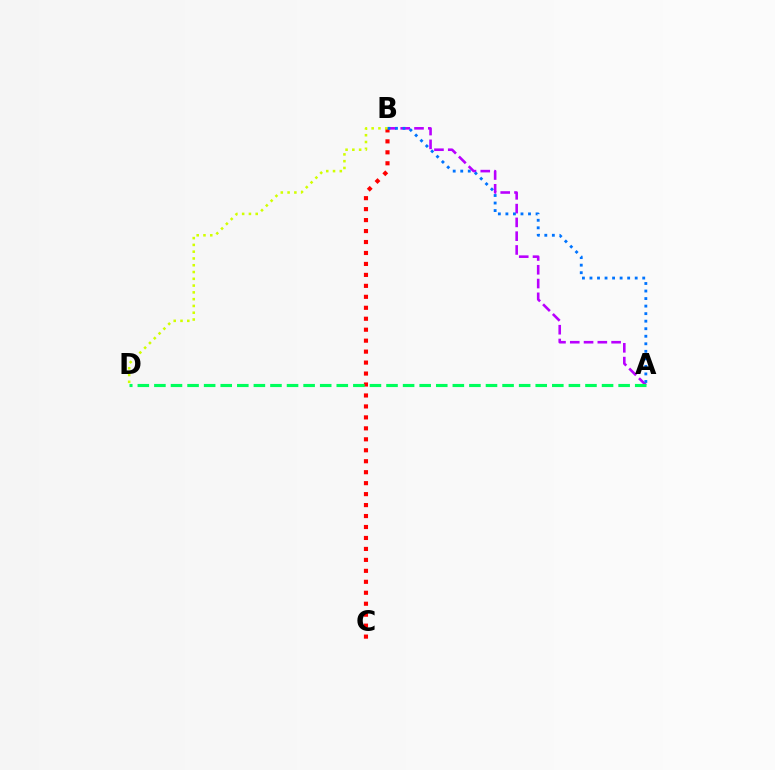{('B', 'C'): [{'color': '#ff0000', 'line_style': 'dotted', 'thickness': 2.98}], ('A', 'B'): [{'color': '#b900ff', 'line_style': 'dashed', 'thickness': 1.87}, {'color': '#0074ff', 'line_style': 'dotted', 'thickness': 2.05}], ('A', 'D'): [{'color': '#00ff5c', 'line_style': 'dashed', 'thickness': 2.25}], ('B', 'D'): [{'color': '#d1ff00', 'line_style': 'dotted', 'thickness': 1.84}]}